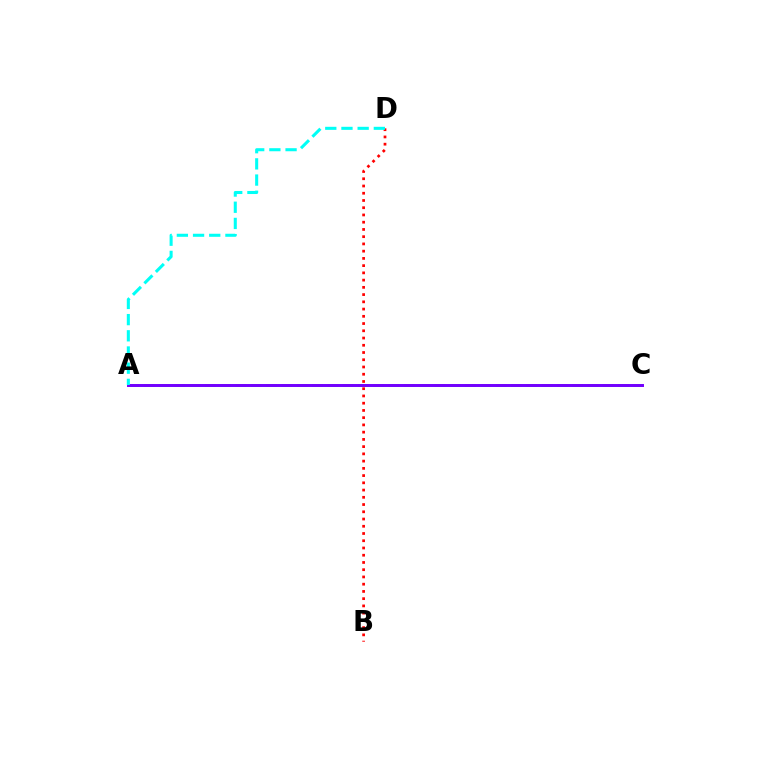{('A', 'C'): [{'color': '#84ff00', 'line_style': 'dashed', 'thickness': 2.08}, {'color': '#7200ff', 'line_style': 'solid', 'thickness': 2.13}], ('B', 'D'): [{'color': '#ff0000', 'line_style': 'dotted', 'thickness': 1.97}], ('A', 'D'): [{'color': '#00fff6', 'line_style': 'dashed', 'thickness': 2.2}]}